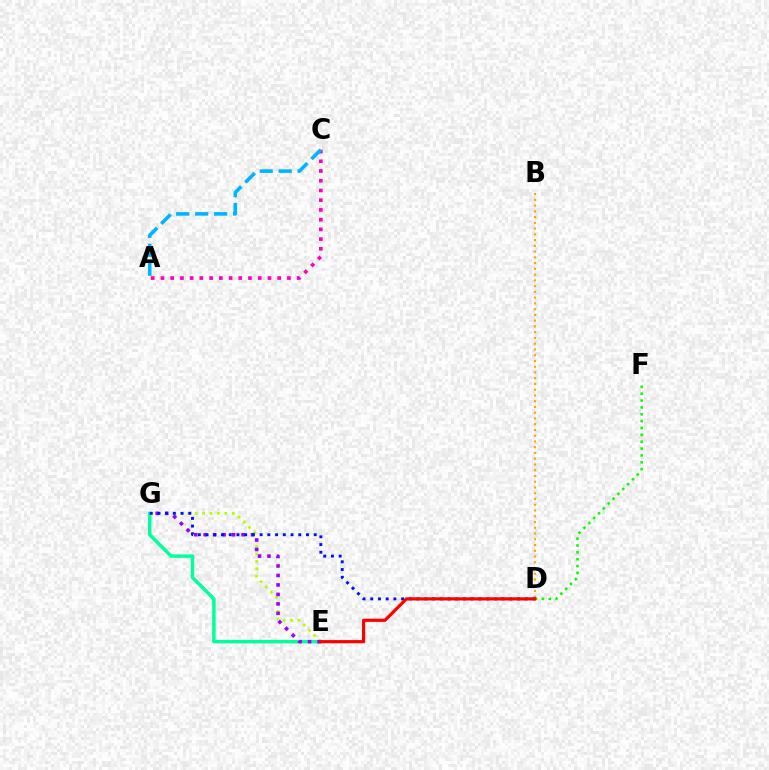{('B', 'D'): [{'color': '#ffa500', 'line_style': 'dotted', 'thickness': 1.56}], ('E', 'G'): [{'color': '#00ff9d', 'line_style': 'solid', 'thickness': 2.49}, {'color': '#b3ff00', 'line_style': 'dotted', 'thickness': 2.0}, {'color': '#9b00ff', 'line_style': 'dotted', 'thickness': 2.57}], ('A', 'C'): [{'color': '#ff00bd', 'line_style': 'dotted', 'thickness': 2.64}, {'color': '#00b5ff', 'line_style': 'dashed', 'thickness': 2.58}], ('D', 'F'): [{'color': '#08ff00', 'line_style': 'dotted', 'thickness': 1.86}], ('D', 'G'): [{'color': '#0010ff', 'line_style': 'dotted', 'thickness': 2.1}], ('D', 'E'): [{'color': '#ff0000', 'line_style': 'solid', 'thickness': 2.29}]}